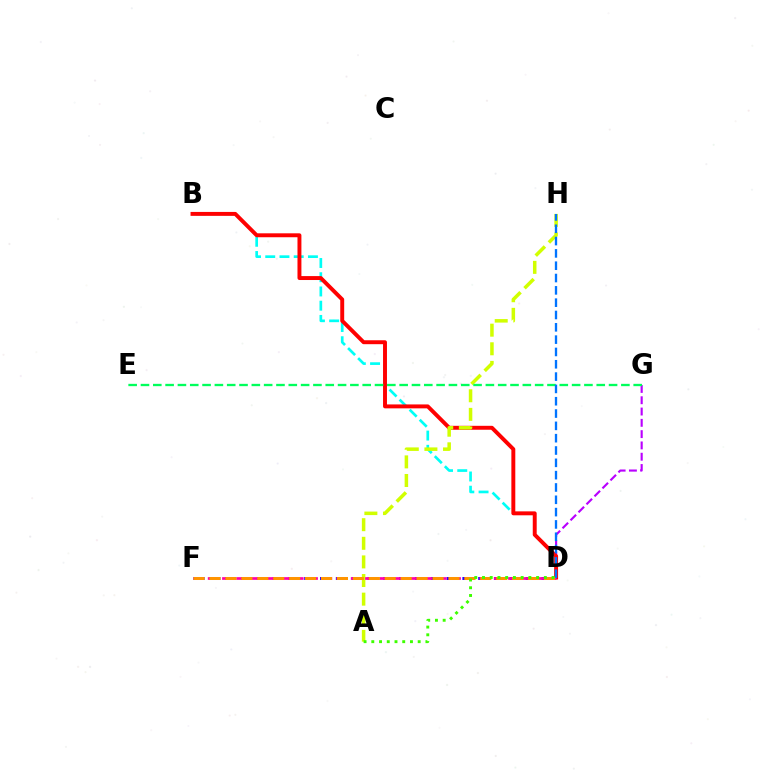{('B', 'D'): [{'color': '#00fff6', 'line_style': 'dashed', 'thickness': 1.93}, {'color': '#ff0000', 'line_style': 'solid', 'thickness': 2.83}], ('D', 'F'): [{'color': '#2500ff', 'line_style': 'dashed', 'thickness': 2.15}, {'color': '#ff00ac', 'line_style': 'dashed', 'thickness': 1.94}, {'color': '#ff9400', 'line_style': 'dashed', 'thickness': 2.16}], ('D', 'G'): [{'color': '#b900ff', 'line_style': 'dashed', 'thickness': 1.53}], ('A', 'H'): [{'color': '#d1ff00', 'line_style': 'dashed', 'thickness': 2.53}], ('E', 'G'): [{'color': '#00ff5c', 'line_style': 'dashed', 'thickness': 1.67}], ('D', 'H'): [{'color': '#0074ff', 'line_style': 'dashed', 'thickness': 1.67}], ('A', 'D'): [{'color': '#3dff00', 'line_style': 'dotted', 'thickness': 2.1}]}